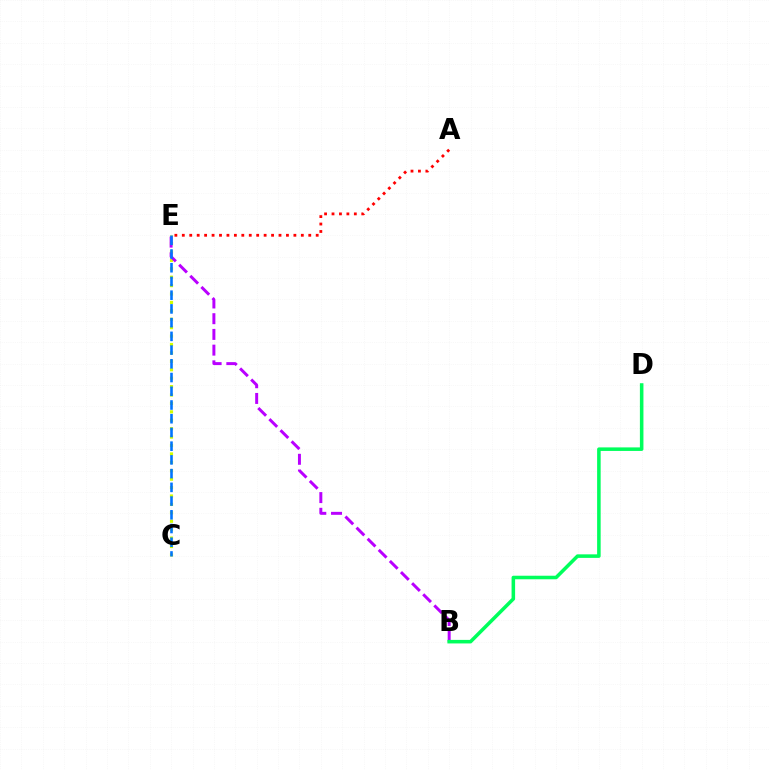{('C', 'E'): [{'color': '#d1ff00', 'line_style': 'dotted', 'thickness': 2.29}, {'color': '#0074ff', 'line_style': 'dashed', 'thickness': 1.86}], ('A', 'E'): [{'color': '#ff0000', 'line_style': 'dotted', 'thickness': 2.02}], ('B', 'E'): [{'color': '#b900ff', 'line_style': 'dashed', 'thickness': 2.13}], ('B', 'D'): [{'color': '#00ff5c', 'line_style': 'solid', 'thickness': 2.55}]}